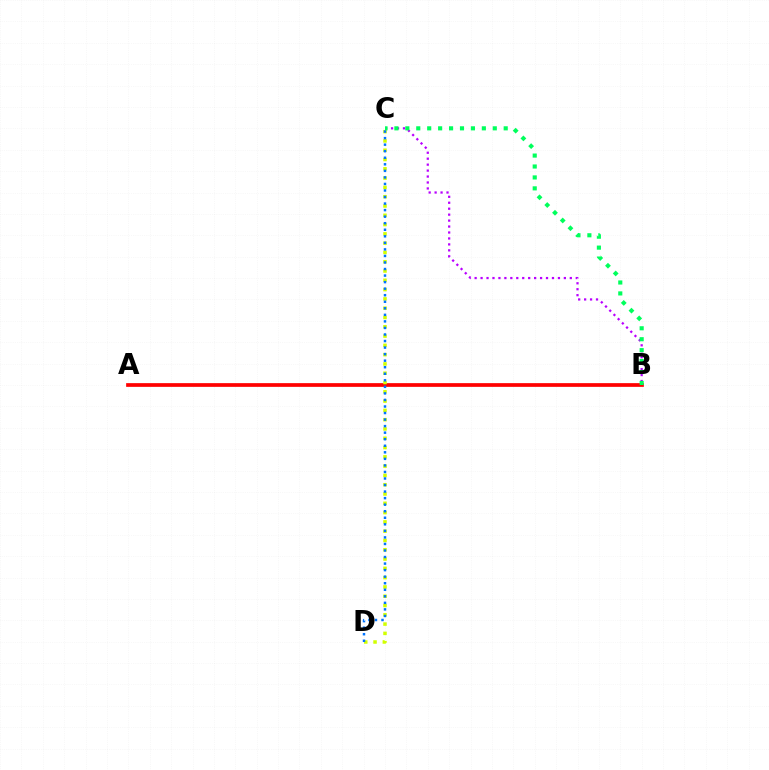{('A', 'B'): [{'color': '#ff0000', 'line_style': 'solid', 'thickness': 2.67}], ('C', 'D'): [{'color': '#d1ff00', 'line_style': 'dotted', 'thickness': 2.52}, {'color': '#0074ff', 'line_style': 'dotted', 'thickness': 1.78}], ('B', 'C'): [{'color': '#b900ff', 'line_style': 'dotted', 'thickness': 1.62}, {'color': '#00ff5c', 'line_style': 'dotted', 'thickness': 2.97}]}